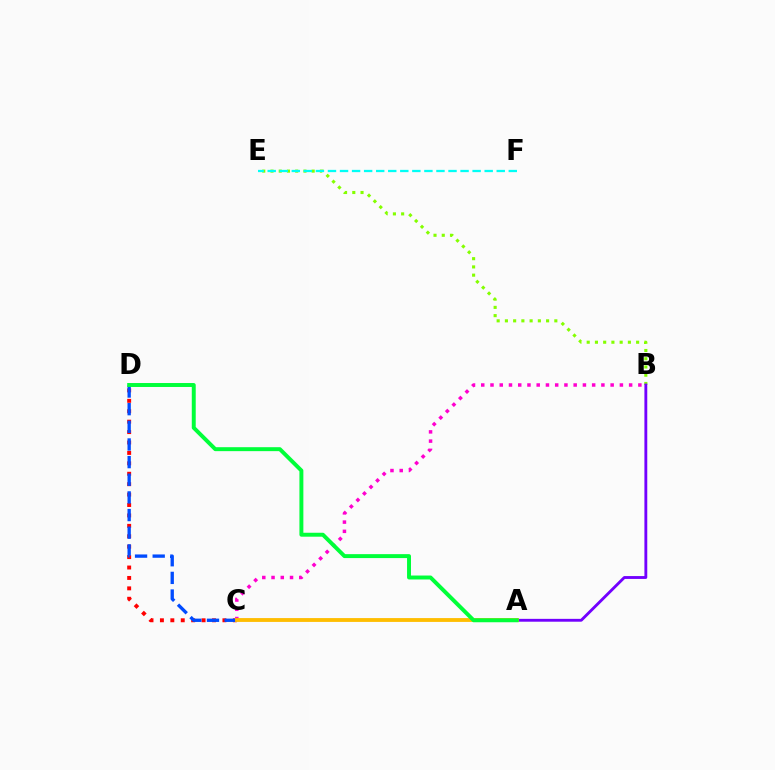{('C', 'D'): [{'color': '#ff0000', 'line_style': 'dotted', 'thickness': 2.83}, {'color': '#004bff', 'line_style': 'dashed', 'thickness': 2.4}], ('B', 'C'): [{'color': '#ff00cf', 'line_style': 'dotted', 'thickness': 2.51}], ('B', 'E'): [{'color': '#84ff00', 'line_style': 'dotted', 'thickness': 2.24}], ('A', 'B'): [{'color': '#7200ff', 'line_style': 'solid', 'thickness': 2.06}], ('E', 'F'): [{'color': '#00fff6', 'line_style': 'dashed', 'thickness': 1.64}], ('A', 'C'): [{'color': '#ffbd00', 'line_style': 'solid', 'thickness': 2.76}], ('A', 'D'): [{'color': '#00ff39', 'line_style': 'solid', 'thickness': 2.84}]}